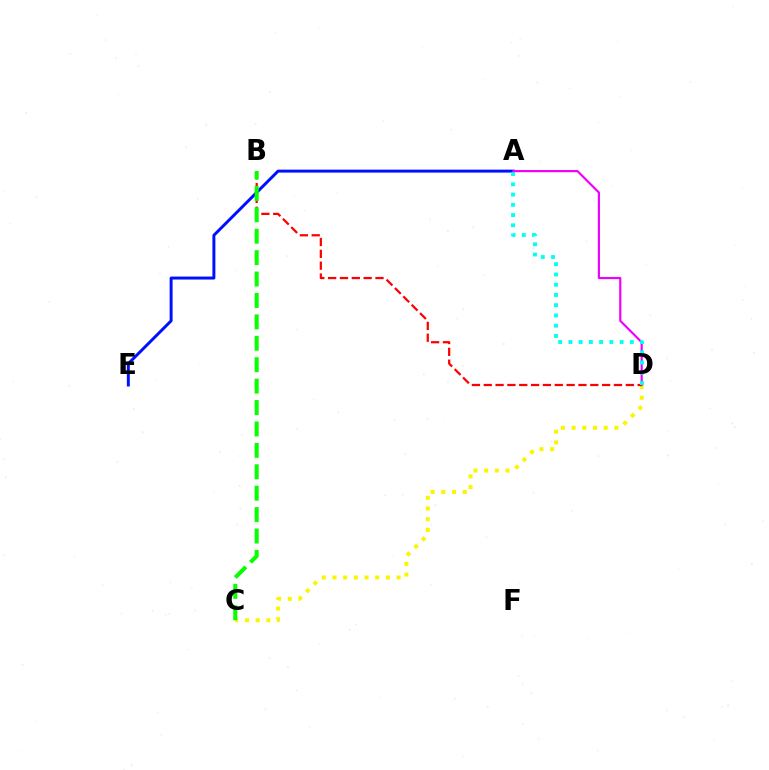{('C', 'D'): [{'color': '#fcf500', 'line_style': 'dotted', 'thickness': 2.91}], ('A', 'E'): [{'color': '#0010ff', 'line_style': 'solid', 'thickness': 2.14}], ('A', 'D'): [{'color': '#ee00ff', 'line_style': 'solid', 'thickness': 1.55}, {'color': '#00fff6', 'line_style': 'dotted', 'thickness': 2.78}], ('B', 'D'): [{'color': '#ff0000', 'line_style': 'dashed', 'thickness': 1.61}], ('B', 'C'): [{'color': '#08ff00', 'line_style': 'dashed', 'thickness': 2.91}]}